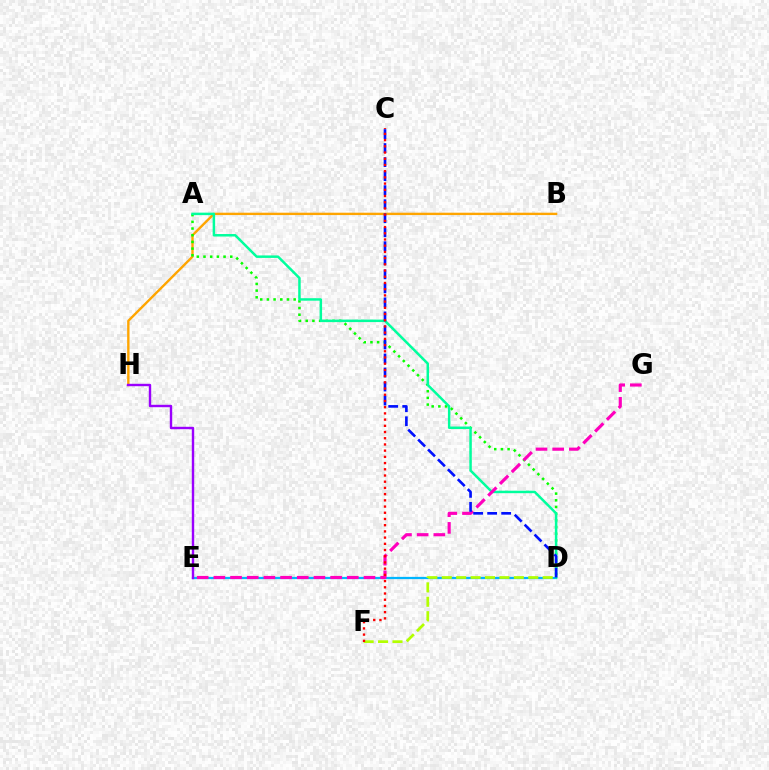{('B', 'H'): [{'color': '#ffa500', 'line_style': 'solid', 'thickness': 1.71}], ('D', 'E'): [{'color': '#00b5ff', 'line_style': 'solid', 'thickness': 1.62}], ('A', 'D'): [{'color': '#08ff00', 'line_style': 'dotted', 'thickness': 1.82}, {'color': '#00ff9d', 'line_style': 'solid', 'thickness': 1.79}], ('E', 'G'): [{'color': '#ff00bd', 'line_style': 'dashed', 'thickness': 2.27}], ('D', 'F'): [{'color': '#b3ff00', 'line_style': 'dashed', 'thickness': 1.96}], ('C', 'D'): [{'color': '#0010ff', 'line_style': 'dashed', 'thickness': 1.91}], ('E', 'H'): [{'color': '#9b00ff', 'line_style': 'solid', 'thickness': 1.73}], ('C', 'F'): [{'color': '#ff0000', 'line_style': 'dotted', 'thickness': 1.69}]}